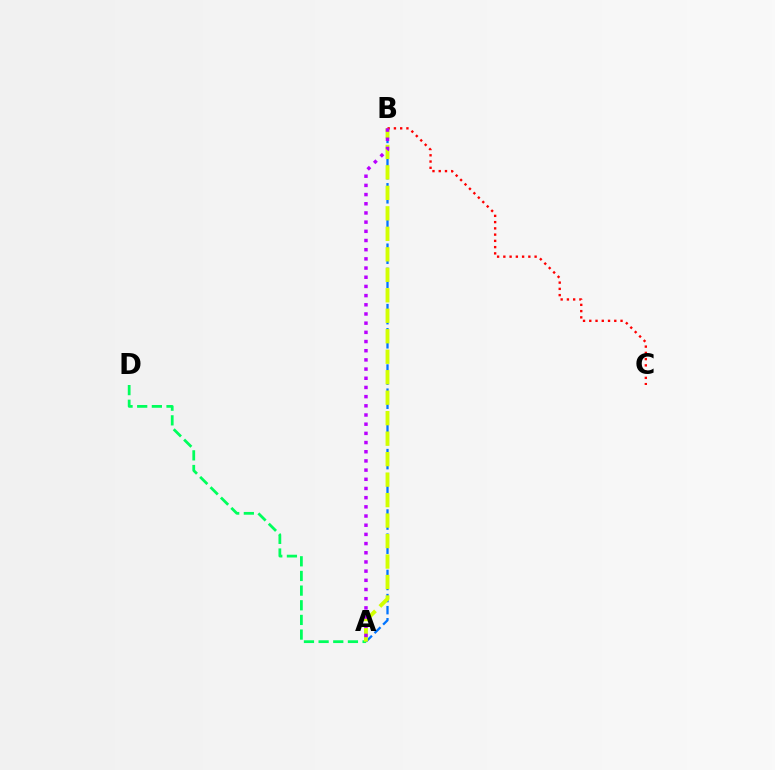{('A', 'B'): [{'color': '#0074ff', 'line_style': 'dashed', 'thickness': 1.64}, {'color': '#d1ff00', 'line_style': 'dashed', 'thickness': 2.78}, {'color': '#b900ff', 'line_style': 'dotted', 'thickness': 2.5}], ('A', 'D'): [{'color': '#00ff5c', 'line_style': 'dashed', 'thickness': 1.99}], ('B', 'C'): [{'color': '#ff0000', 'line_style': 'dotted', 'thickness': 1.7}]}